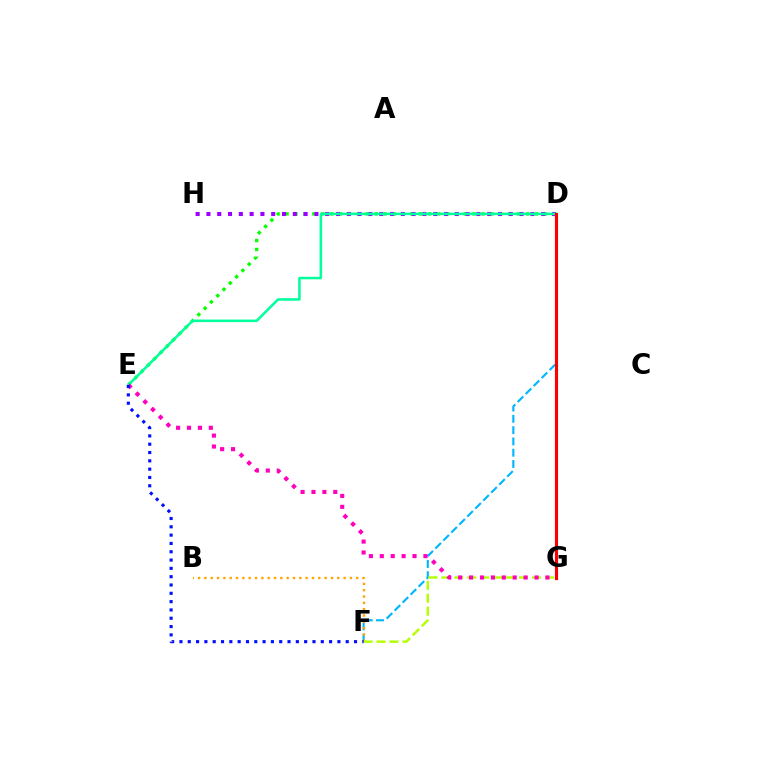{('D', 'E'): [{'color': '#08ff00', 'line_style': 'dotted', 'thickness': 2.42}, {'color': '#00ff9d', 'line_style': 'solid', 'thickness': 1.82}], ('D', 'F'): [{'color': '#00b5ff', 'line_style': 'dashed', 'thickness': 1.53}], ('D', 'H'): [{'color': '#9b00ff', 'line_style': 'dotted', 'thickness': 2.93}], ('B', 'F'): [{'color': '#ffa500', 'line_style': 'dotted', 'thickness': 1.72}], ('F', 'G'): [{'color': '#b3ff00', 'line_style': 'dashed', 'thickness': 1.76}], ('E', 'G'): [{'color': '#ff00bd', 'line_style': 'dotted', 'thickness': 2.96}], ('D', 'G'): [{'color': '#ff0000', 'line_style': 'solid', 'thickness': 2.25}], ('E', 'F'): [{'color': '#0010ff', 'line_style': 'dotted', 'thickness': 2.26}]}